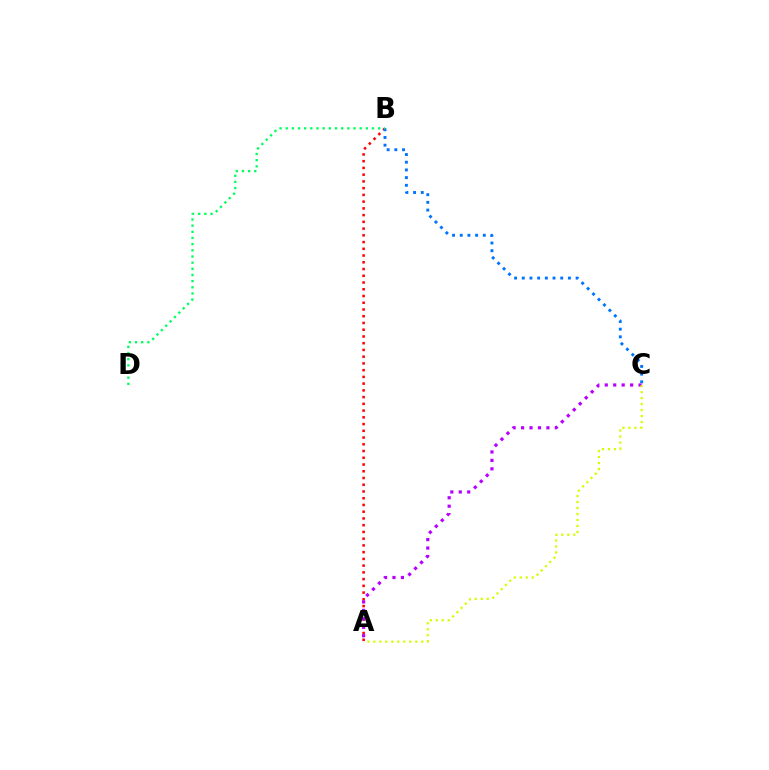{('A', 'B'): [{'color': '#ff0000', 'line_style': 'dotted', 'thickness': 1.83}], ('B', 'C'): [{'color': '#0074ff', 'line_style': 'dotted', 'thickness': 2.09}], ('A', 'C'): [{'color': '#b900ff', 'line_style': 'dotted', 'thickness': 2.3}, {'color': '#d1ff00', 'line_style': 'dotted', 'thickness': 1.63}], ('B', 'D'): [{'color': '#00ff5c', 'line_style': 'dotted', 'thickness': 1.68}]}